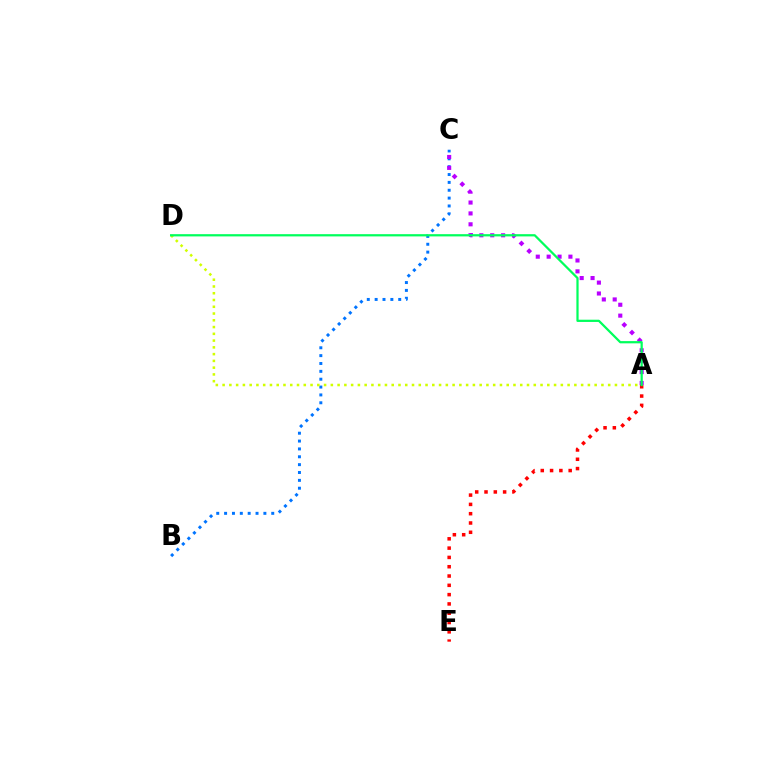{('B', 'C'): [{'color': '#0074ff', 'line_style': 'dotted', 'thickness': 2.13}], ('A', 'C'): [{'color': '#b900ff', 'line_style': 'dotted', 'thickness': 2.96}], ('A', 'E'): [{'color': '#ff0000', 'line_style': 'dotted', 'thickness': 2.53}], ('A', 'D'): [{'color': '#d1ff00', 'line_style': 'dotted', 'thickness': 1.84}, {'color': '#00ff5c', 'line_style': 'solid', 'thickness': 1.61}]}